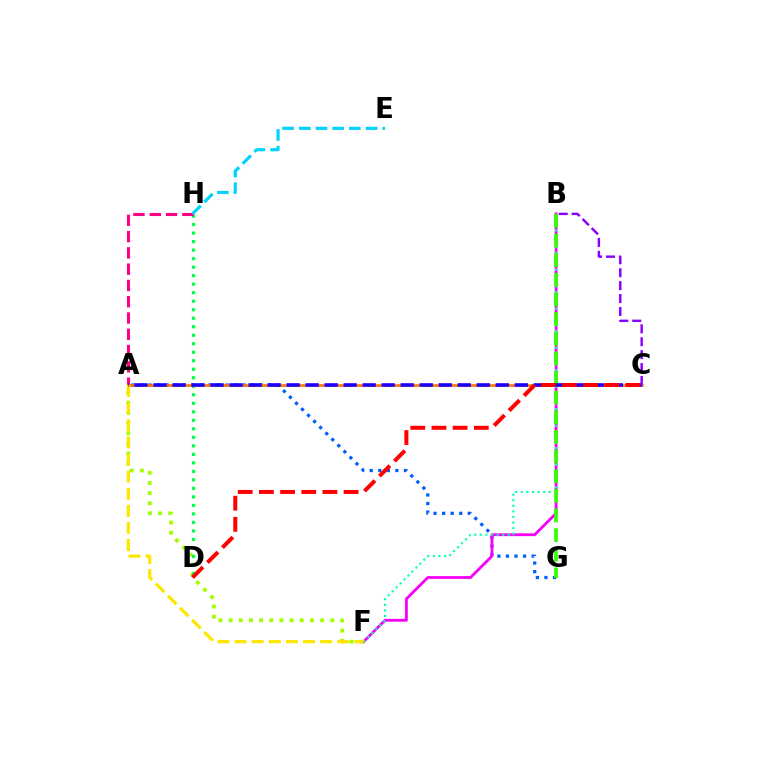{('A', 'F'): [{'color': '#a2ff00', 'line_style': 'dotted', 'thickness': 2.76}, {'color': '#ffe600', 'line_style': 'dashed', 'thickness': 2.33}], ('D', 'H'): [{'color': '#00ff45', 'line_style': 'dotted', 'thickness': 2.31}], ('A', 'G'): [{'color': '#005dff', 'line_style': 'dotted', 'thickness': 2.32}], ('A', 'H'): [{'color': '#ff0088', 'line_style': 'dashed', 'thickness': 2.21}], ('A', 'C'): [{'color': '#ff7000', 'line_style': 'solid', 'thickness': 1.86}, {'color': '#1900ff', 'line_style': 'dashed', 'thickness': 2.58}], ('E', 'H'): [{'color': '#00d3ff', 'line_style': 'dashed', 'thickness': 2.27}], ('B', 'F'): [{'color': '#fa00f9', 'line_style': 'solid', 'thickness': 2.03}, {'color': '#00ffbb', 'line_style': 'dotted', 'thickness': 1.52}], ('B', 'G'): [{'color': '#31ff00', 'line_style': 'dashed', 'thickness': 2.67}], ('C', 'D'): [{'color': '#ff0000', 'line_style': 'dashed', 'thickness': 2.88}], ('B', 'C'): [{'color': '#8a00ff', 'line_style': 'dashed', 'thickness': 1.75}]}